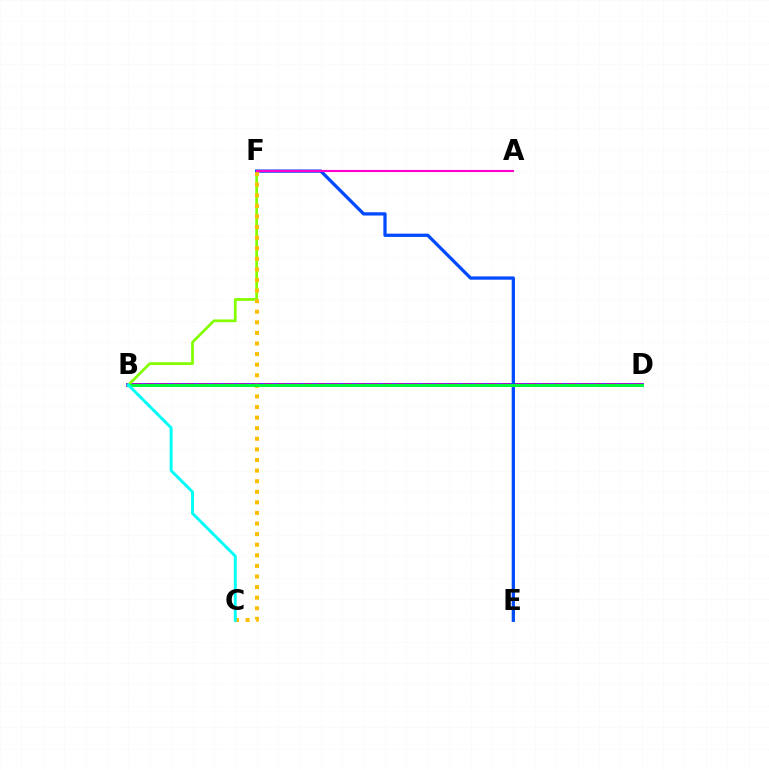{('B', 'D'): [{'color': '#7200ff', 'line_style': 'solid', 'thickness': 2.71}, {'color': '#ff0000', 'line_style': 'dashed', 'thickness': 1.79}, {'color': '#00ff39', 'line_style': 'solid', 'thickness': 2.13}], ('B', 'F'): [{'color': '#84ff00', 'line_style': 'solid', 'thickness': 1.98}], ('E', 'F'): [{'color': '#004bff', 'line_style': 'solid', 'thickness': 2.36}], ('C', 'F'): [{'color': '#ffbd00', 'line_style': 'dotted', 'thickness': 2.88}], ('B', 'C'): [{'color': '#00fff6', 'line_style': 'solid', 'thickness': 2.09}], ('A', 'F'): [{'color': '#ff00cf', 'line_style': 'solid', 'thickness': 1.53}]}